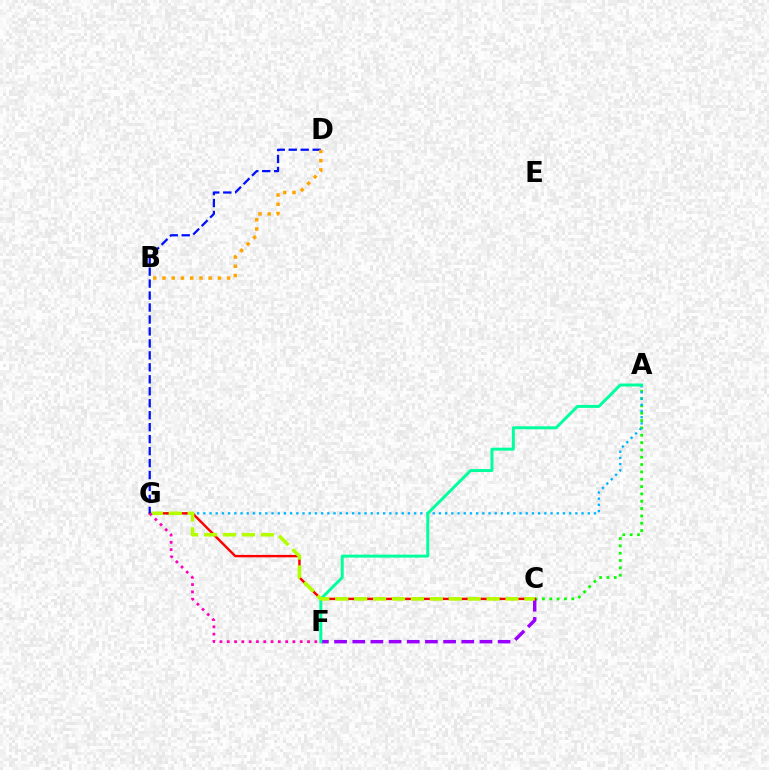{('A', 'C'): [{'color': '#08ff00', 'line_style': 'dotted', 'thickness': 1.99}], ('A', 'G'): [{'color': '#00b5ff', 'line_style': 'dotted', 'thickness': 1.68}], ('C', 'F'): [{'color': '#9b00ff', 'line_style': 'dashed', 'thickness': 2.47}], ('C', 'G'): [{'color': '#ff0000', 'line_style': 'solid', 'thickness': 1.74}, {'color': '#b3ff00', 'line_style': 'dashed', 'thickness': 2.57}], ('A', 'F'): [{'color': '#00ff9d', 'line_style': 'solid', 'thickness': 2.13}], ('F', 'G'): [{'color': '#ff00bd', 'line_style': 'dotted', 'thickness': 1.98}], ('D', 'G'): [{'color': '#0010ff', 'line_style': 'dashed', 'thickness': 1.63}], ('B', 'D'): [{'color': '#ffa500', 'line_style': 'dotted', 'thickness': 2.51}]}